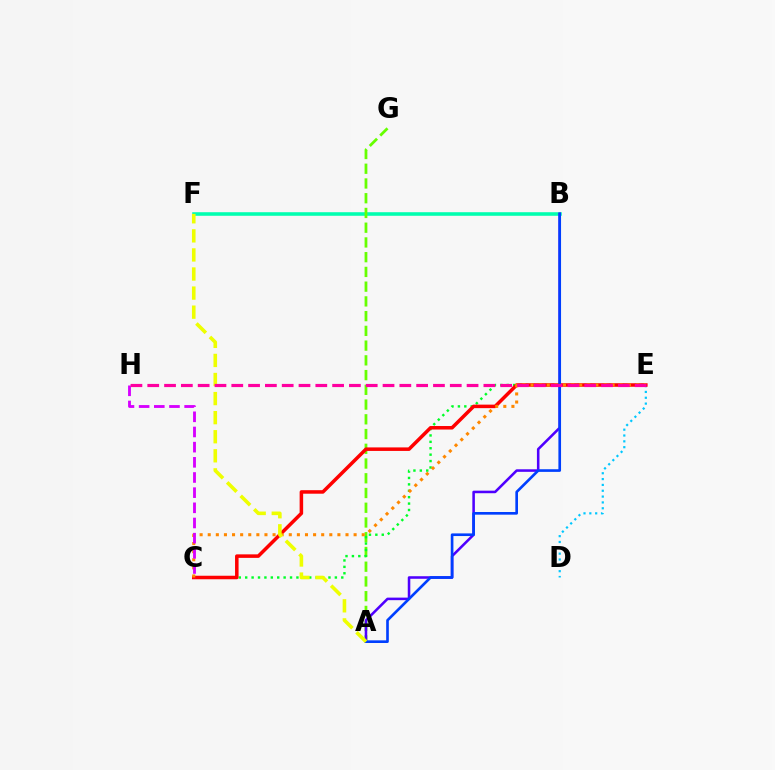{('B', 'F'): [{'color': '#00ffaf', 'line_style': 'solid', 'thickness': 2.57}], ('D', 'E'): [{'color': '#00c7ff', 'line_style': 'dotted', 'thickness': 1.59}], ('A', 'G'): [{'color': '#66ff00', 'line_style': 'dashed', 'thickness': 2.0}], ('A', 'B'): [{'color': '#4f00ff', 'line_style': 'solid', 'thickness': 1.84}, {'color': '#003fff', 'line_style': 'solid', 'thickness': 1.91}], ('C', 'E'): [{'color': '#00ff27', 'line_style': 'dotted', 'thickness': 1.74}, {'color': '#ff0000', 'line_style': 'solid', 'thickness': 2.53}, {'color': '#ff8800', 'line_style': 'dotted', 'thickness': 2.2}], ('C', 'H'): [{'color': '#d600ff', 'line_style': 'dashed', 'thickness': 2.06}], ('A', 'F'): [{'color': '#eeff00', 'line_style': 'dashed', 'thickness': 2.59}], ('E', 'H'): [{'color': '#ff00a0', 'line_style': 'dashed', 'thickness': 2.28}]}